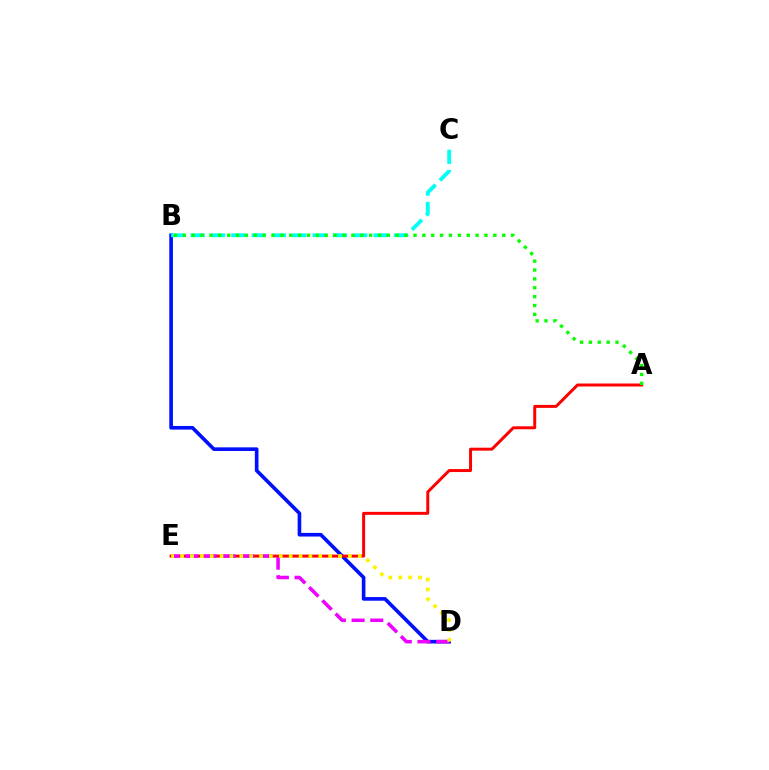{('B', 'D'): [{'color': '#0010ff', 'line_style': 'solid', 'thickness': 2.62}], ('B', 'C'): [{'color': '#00fff6', 'line_style': 'dashed', 'thickness': 2.76}], ('A', 'E'): [{'color': '#ff0000', 'line_style': 'solid', 'thickness': 2.14}], ('A', 'B'): [{'color': '#08ff00', 'line_style': 'dotted', 'thickness': 2.41}], ('D', 'E'): [{'color': '#ee00ff', 'line_style': 'dashed', 'thickness': 2.54}, {'color': '#fcf500', 'line_style': 'dotted', 'thickness': 2.68}]}